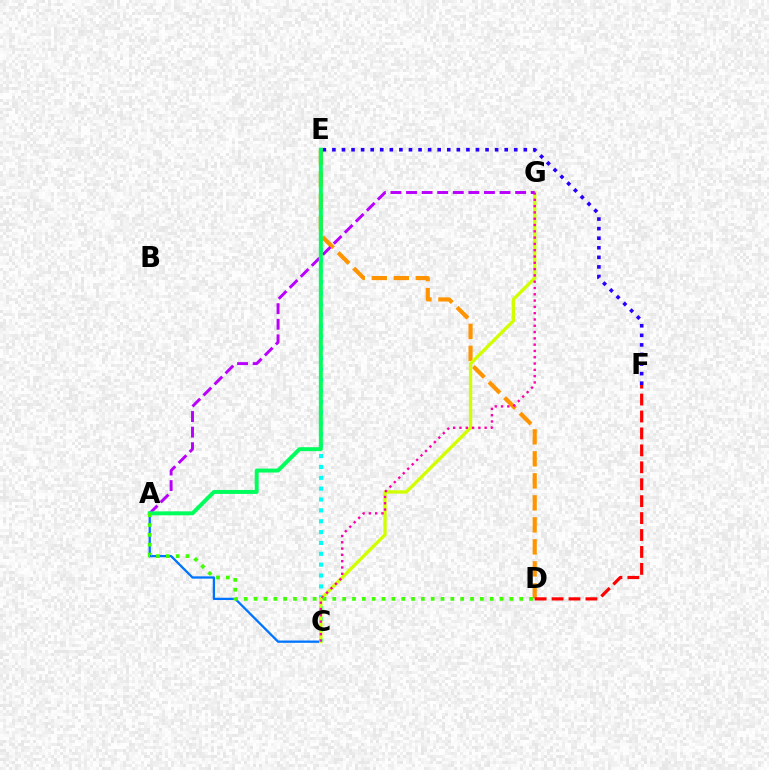{('C', 'E'): [{'color': '#00fff6', 'line_style': 'dotted', 'thickness': 2.95}], ('A', 'C'): [{'color': '#0074ff', 'line_style': 'solid', 'thickness': 1.65}], ('D', 'E'): [{'color': '#ff9400', 'line_style': 'dashed', 'thickness': 2.99}], ('C', 'G'): [{'color': '#d1ff00', 'line_style': 'solid', 'thickness': 2.39}, {'color': '#ff00ac', 'line_style': 'dotted', 'thickness': 1.71}], ('A', 'G'): [{'color': '#b900ff', 'line_style': 'dashed', 'thickness': 2.12}], ('E', 'F'): [{'color': '#2500ff', 'line_style': 'dotted', 'thickness': 2.6}], ('D', 'F'): [{'color': '#ff0000', 'line_style': 'dashed', 'thickness': 2.3}], ('A', 'E'): [{'color': '#00ff5c', 'line_style': 'solid', 'thickness': 2.84}], ('A', 'D'): [{'color': '#3dff00', 'line_style': 'dotted', 'thickness': 2.67}]}